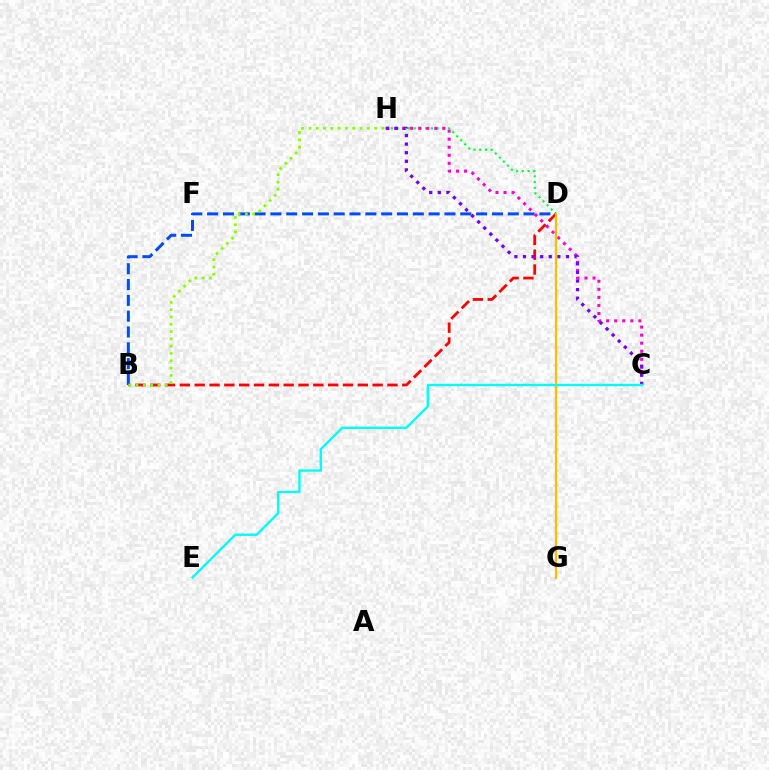{('D', 'H'): [{'color': '#00ff39', 'line_style': 'dotted', 'thickness': 1.55}], ('B', 'D'): [{'color': '#ff0000', 'line_style': 'dashed', 'thickness': 2.01}, {'color': '#004bff', 'line_style': 'dashed', 'thickness': 2.15}], ('C', 'H'): [{'color': '#ff00cf', 'line_style': 'dotted', 'thickness': 2.19}, {'color': '#7200ff', 'line_style': 'dotted', 'thickness': 2.34}], ('B', 'H'): [{'color': '#84ff00', 'line_style': 'dotted', 'thickness': 1.98}], ('D', 'G'): [{'color': '#ffbd00', 'line_style': 'solid', 'thickness': 1.66}], ('C', 'E'): [{'color': '#00fff6', 'line_style': 'solid', 'thickness': 1.7}]}